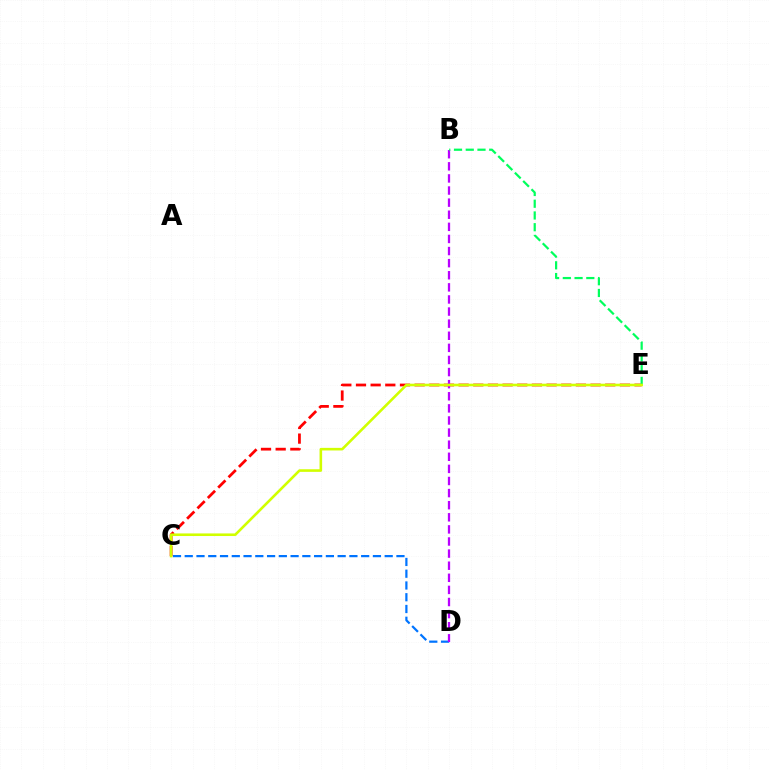{('C', 'D'): [{'color': '#0074ff', 'line_style': 'dashed', 'thickness': 1.6}], ('C', 'E'): [{'color': '#ff0000', 'line_style': 'dashed', 'thickness': 1.99}, {'color': '#d1ff00', 'line_style': 'solid', 'thickness': 1.87}], ('B', 'D'): [{'color': '#b900ff', 'line_style': 'dashed', 'thickness': 1.64}], ('B', 'E'): [{'color': '#00ff5c', 'line_style': 'dashed', 'thickness': 1.59}]}